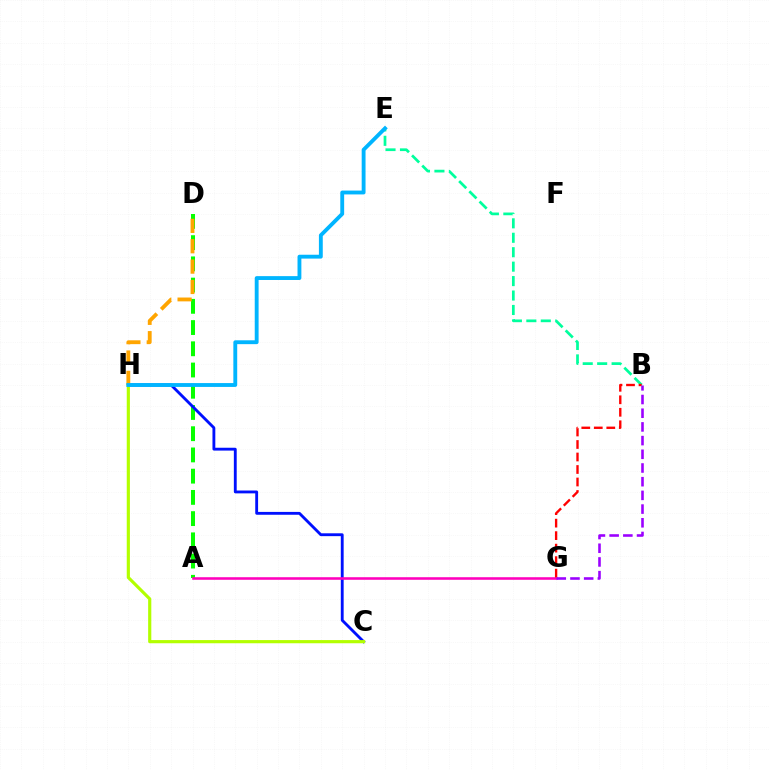{('B', 'E'): [{'color': '#00ff9d', 'line_style': 'dashed', 'thickness': 1.96}], ('A', 'D'): [{'color': '#08ff00', 'line_style': 'dashed', 'thickness': 2.88}], ('C', 'H'): [{'color': '#0010ff', 'line_style': 'solid', 'thickness': 2.05}, {'color': '#b3ff00', 'line_style': 'solid', 'thickness': 2.28}], ('D', 'H'): [{'color': '#ffa500', 'line_style': 'dashed', 'thickness': 2.77}], ('A', 'G'): [{'color': '#ff00bd', 'line_style': 'solid', 'thickness': 1.85}], ('B', 'G'): [{'color': '#ff0000', 'line_style': 'dashed', 'thickness': 1.7}, {'color': '#9b00ff', 'line_style': 'dashed', 'thickness': 1.86}], ('E', 'H'): [{'color': '#00b5ff', 'line_style': 'solid', 'thickness': 2.77}]}